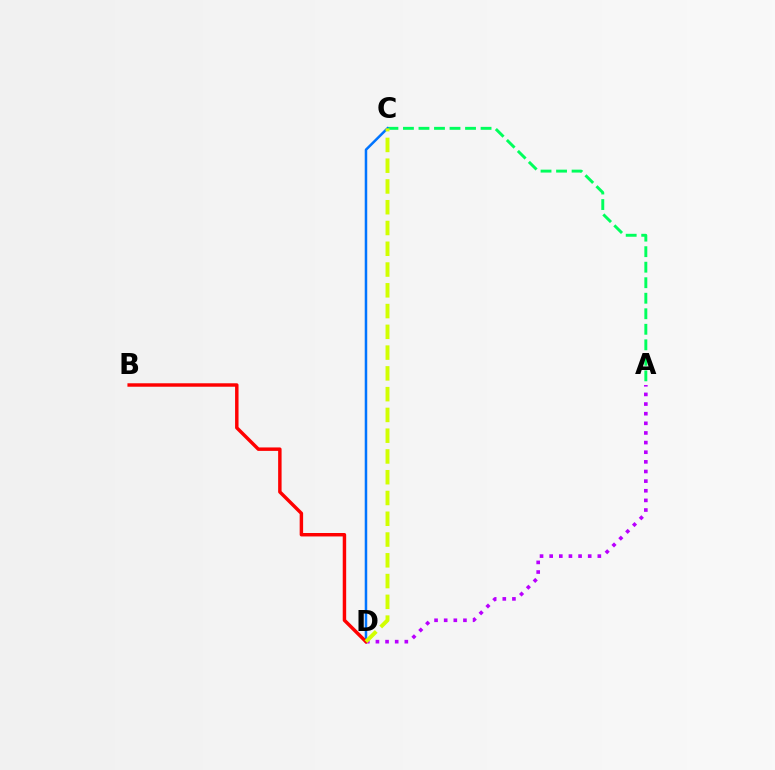{('A', 'C'): [{'color': '#00ff5c', 'line_style': 'dashed', 'thickness': 2.11}], ('A', 'D'): [{'color': '#b900ff', 'line_style': 'dotted', 'thickness': 2.62}], ('C', 'D'): [{'color': '#0074ff', 'line_style': 'solid', 'thickness': 1.8}, {'color': '#d1ff00', 'line_style': 'dashed', 'thickness': 2.82}], ('B', 'D'): [{'color': '#ff0000', 'line_style': 'solid', 'thickness': 2.48}]}